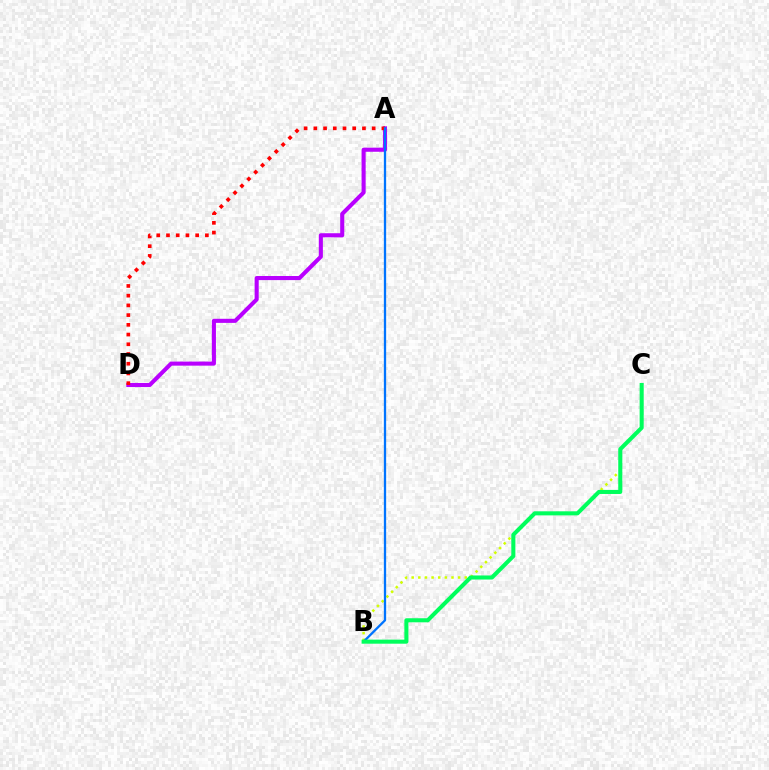{('B', 'C'): [{'color': '#d1ff00', 'line_style': 'dotted', 'thickness': 1.8}, {'color': '#00ff5c', 'line_style': 'solid', 'thickness': 2.93}], ('A', 'D'): [{'color': '#b900ff', 'line_style': 'solid', 'thickness': 2.94}, {'color': '#ff0000', 'line_style': 'dotted', 'thickness': 2.64}], ('A', 'B'): [{'color': '#0074ff', 'line_style': 'solid', 'thickness': 1.66}]}